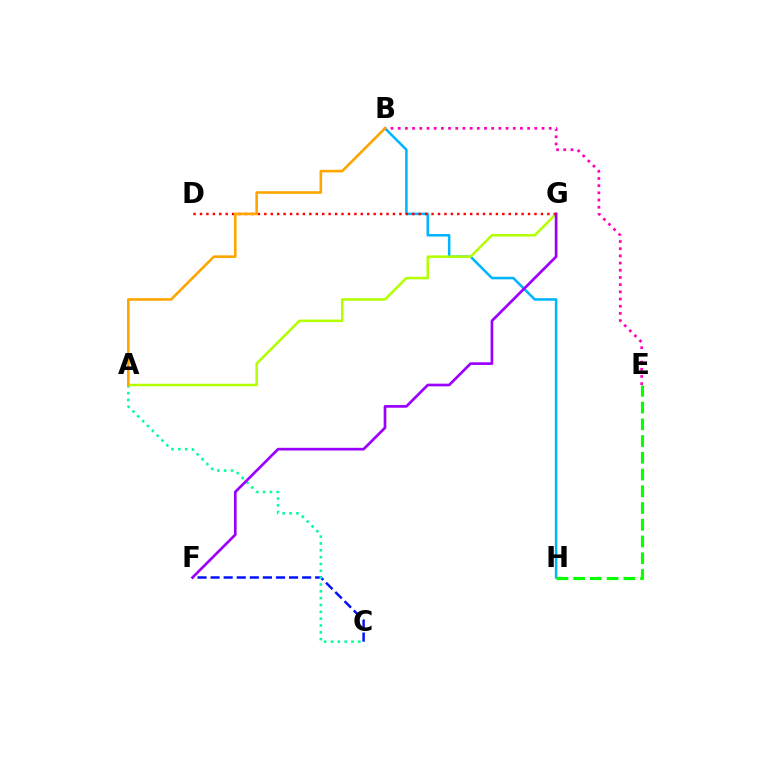{('B', 'H'): [{'color': '#00b5ff', 'line_style': 'solid', 'thickness': 1.83}], ('C', 'F'): [{'color': '#0010ff', 'line_style': 'dashed', 'thickness': 1.78}], ('A', 'C'): [{'color': '#00ff9d', 'line_style': 'dotted', 'thickness': 1.86}], ('A', 'G'): [{'color': '#b3ff00', 'line_style': 'solid', 'thickness': 1.82}], ('B', 'E'): [{'color': '#ff00bd', 'line_style': 'dotted', 'thickness': 1.95}], ('D', 'G'): [{'color': '#ff0000', 'line_style': 'dotted', 'thickness': 1.75}], ('E', 'H'): [{'color': '#08ff00', 'line_style': 'dashed', 'thickness': 2.27}], ('A', 'B'): [{'color': '#ffa500', 'line_style': 'solid', 'thickness': 1.88}], ('F', 'G'): [{'color': '#9b00ff', 'line_style': 'solid', 'thickness': 1.93}]}